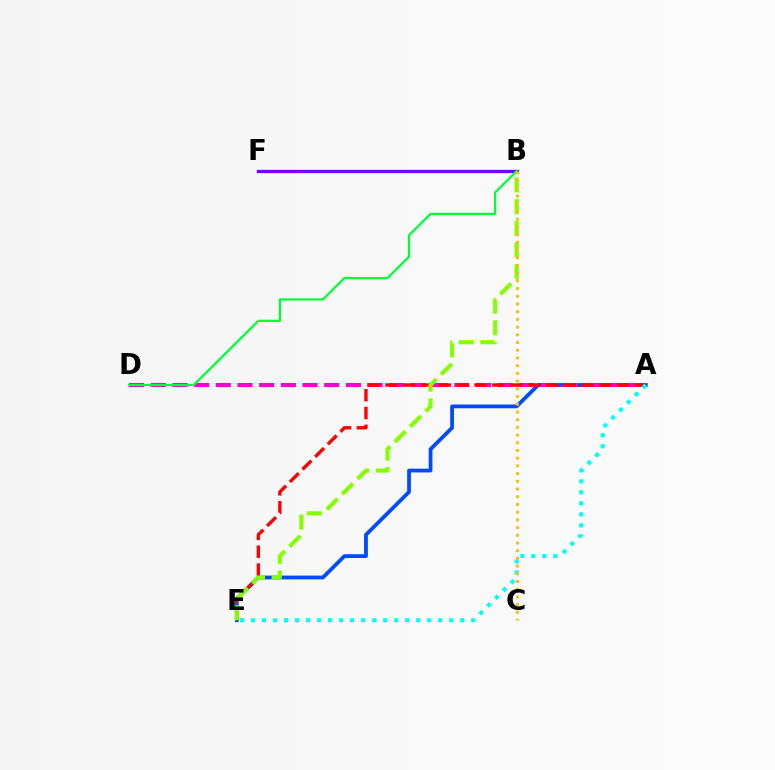{('A', 'E'): [{'color': '#004bff', 'line_style': 'solid', 'thickness': 2.72}, {'color': '#ff0000', 'line_style': 'dashed', 'thickness': 2.42}, {'color': '#00fff6', 'line_style': 'dotted', 'thickness': 2.99}], ('A', 'D'): [{'color': '#ff00cf', 'line_style': 'dashed', 'thickness': 2.95}], ('B', 'F'): [{'color': '#7200ff', 'line_style': 'solid', 'thickness': 2.37}], ('B', 'D'): [{'color': '#00ff39', 'line_style': 'solid', 'thickness': 1.63}], ('B', 'E'): [{'color': '#84ff00', 'line_style': 'dashed', 'thickness': 2.95}], ('B', 'C'): [{'color': '#ffbd00', 'line_style': 'dotted', 'thickness': 2.09}]}